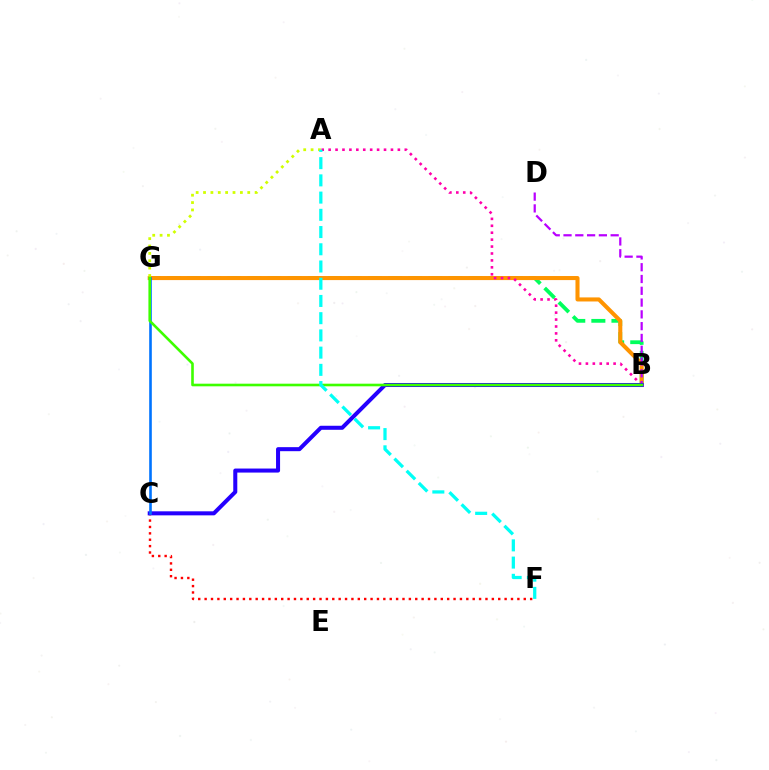{('B', 'G'): [{'color': '#00ff5c', 'line_style': 'dashed', 'thickness': 2.73}, {'color': '#ff9400', 'line_style': 'solid', 'thickness': 2.92}, {'color': '#3dff00', 'line_style': 'solid', 'thickness': 1.88}], ('C', 'F'): [{'color': '#ff0000', 'line_style': 'dotted', 'thickness': 1.73}], ('A', 'G'): [{'color': '#d1ff00', 'line_style': 'dotted', 'thickness': 2.0}], ('B', 'D'): [{'color': '#b900ff', 'line_style': 'dashed', 'thickness': 1.6}], ('A', 'B'): [{'color': '#ff00ac', 'line_style': 'dotted', 'thickness': 1.88}], ('B', 'C'): [{'color': '#2500ff', 'line_style': 'solid', 'thickness': 2.9}], ('C', 'G'): [{'color': '#0074ff', 'line_style': 'solid', 'thickness': 1.88}], ('A', 'F'): [{'color': '#00fff6', 'line_style': 'dashed', 'thickness': 2.34}]}